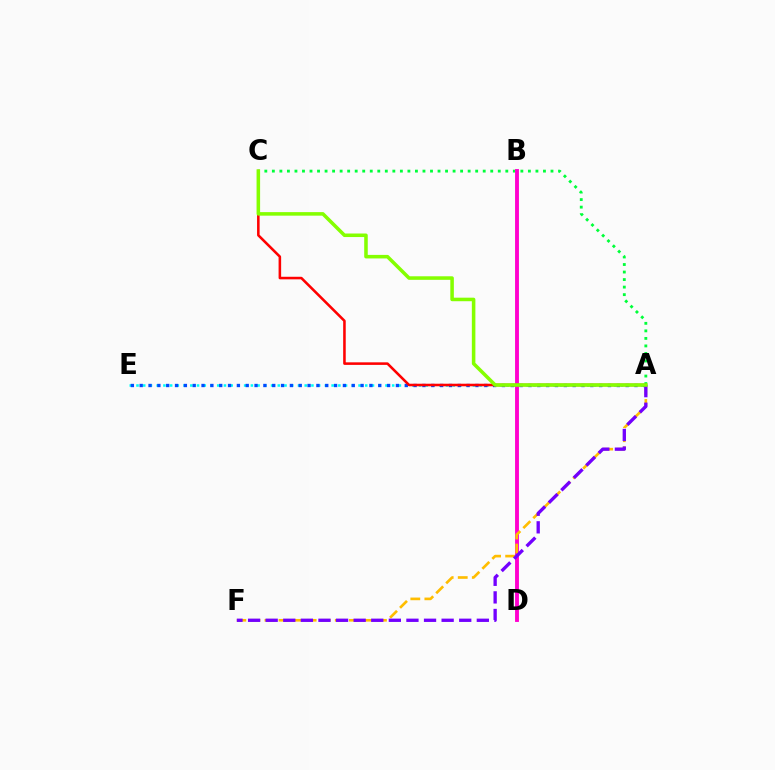{('A', 'E'): [{'color': '#00fff6', 'line_style': 'dotted', 'thickness': 1.83}, {'color': '#004bff', 'line_style': 'dotted', 'thickness': 2.4}], ('A', 'C'): [{'color': '#00ff39', 'line_style': 'dotted', 'thickness': 2.05}, {'color': '#ff0000', 'line_style': 'solid', 'thickness': 1.84}, {'color': '#84ff00', 'line_style': 'solid', 'thickness': 2.55}], ('B', 'D'): [{'color': '#ff00cf', 'line_style': 'solid', 'thickness': 2.79}], ('A', 'F'): [{'color': '#ffbd00', 'line_style': 'dashed', 'thickness': 1.91}, {'color': '#7200ff', 'line_style': 'dashed', 'thickness': 2.39}]}